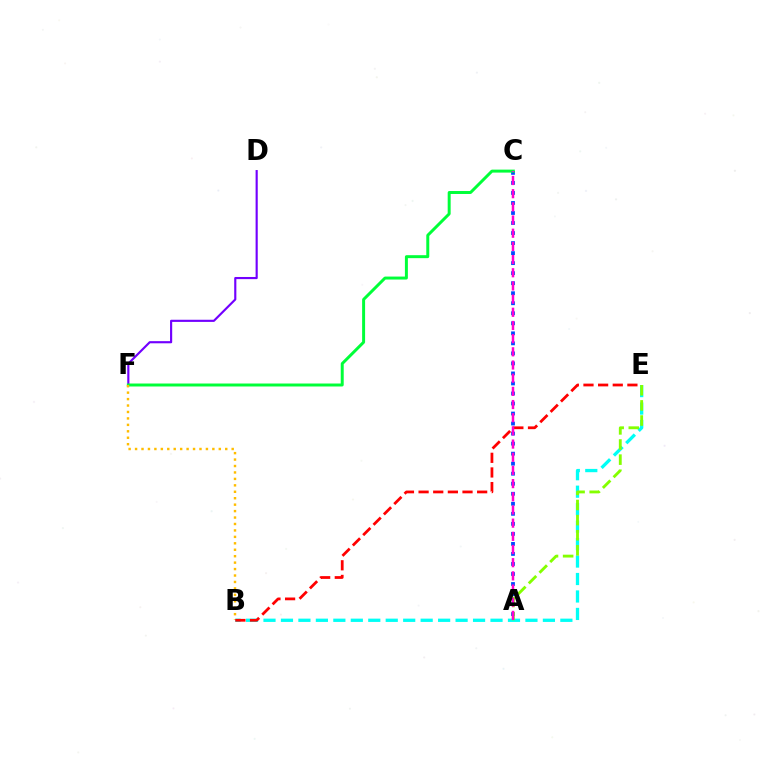{('A', 'C'): [{'color': '#004bff', 'line_style': 'dotted', 'thickness': 2.72}, {'color': '#ff00cf', 'line_style': 'dashed', 'thickness': 1.79}], ('D', 'F'): [{'color': '#7200ff', 'line_style': 'solid', 'thickness': 1.55}], ('C', 'F'): [{'color': '#00ff39', 'line_style': 'solid', 'thickness': 2.14}], ('B', 'F'): [{'color': '#ffbd00', 'line_style': 'dotted', 'thickness': 1.75}], ('B', 'E'): [{'color': '#00fff6', 'line_style': 'dashed', 'thickness': 2.37}, {'color': '#ff0000', 'line_style': 'dashed', 'thickness': 1.99}], ('A', 'E'): [{'color': '#84ff00', 'line_style': 'dashed', 'thickness': 2.05}]}